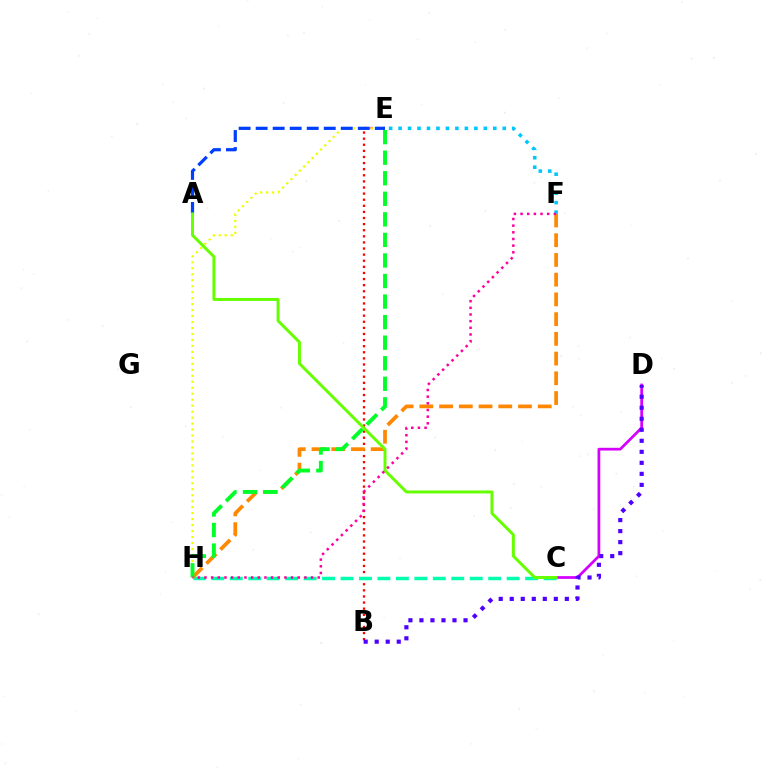{('B', 'E'): [{'color': '#ff0000', 'line_style': 'dotted', 'thickness': 1.66}], ('E', 'H'): [{'color': '#eeff00', 'line_style': 'dotted', 'thickness': 1.62}, {'color': '#00ff27', 'line_style': 'dashed', 'thickness': 2.79}], ('C', 'H'): [{'color': '#00ffaf', 'line_style': 'dashed', 'thickness': 2.51}], ('F', 'H'): [{'color': '#ff8800', 'line_style': 'dashed', 'thickness': 2.68}, {'color': '#ff00a0', 'line_style': 'dotted', 'thickness': 1.81}], ('A', 'E'): [{'color': '#003fff', 'line_style': 'dashed', 'thickness': 2.31}], ('E', 'F'): [{'color': '#00c7ff', 'line_style': 'dotted', 'thickness': 2.57}], ('C', 'D'): [{'color': '#d600ff', 'line_style': 'solid', 'thickness': 1.98}], ('B', 'D'): [{'color': '#4f00ff', 'line_style': 'dotted', 'thickness': 2.99}], ('A', 'C'): [{'color': '#66ff00', 'line_style': 'solid', 'thickness': 2.13}]}